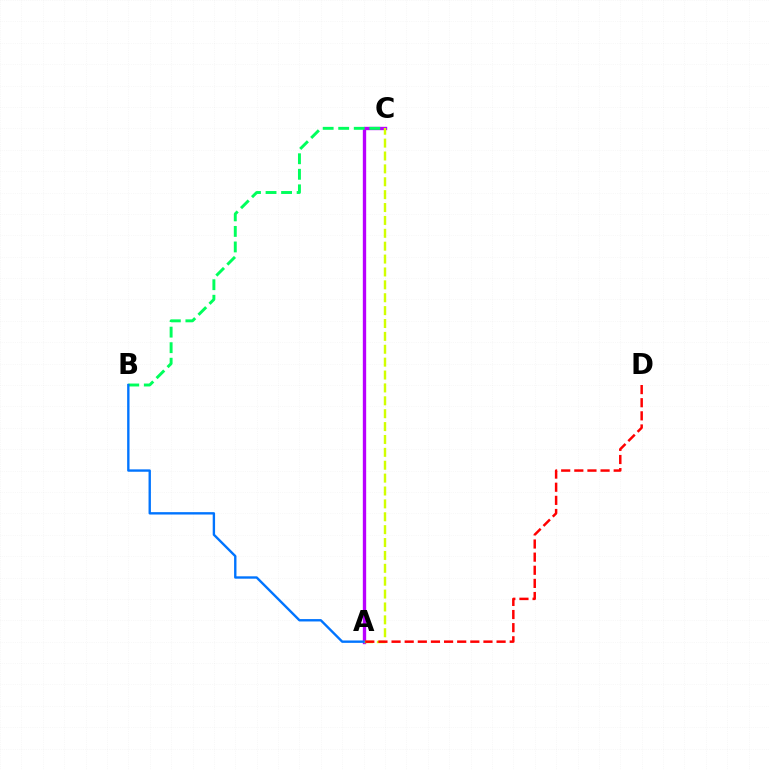{('A', 'C'): [{'color': '#b900ff', 'line_style': 'solid', 'thickness': 2.41}, {'color': '#d1ff00', 'line_style': 'dashed', 'thickness': 1.75}], ('B', 'C'): [{'color': '#00ff5c', 'line_style': 'dashed', 'thickness': 2.11}], ('A', 'B'): [{'color': '#0074ff', 'line_style': 'solid', 'thickness': 1.71}], ('A', 'D'): [{'color': '#ff0000', 'line_style': 'dashed', 'thickness': 1.78}]}